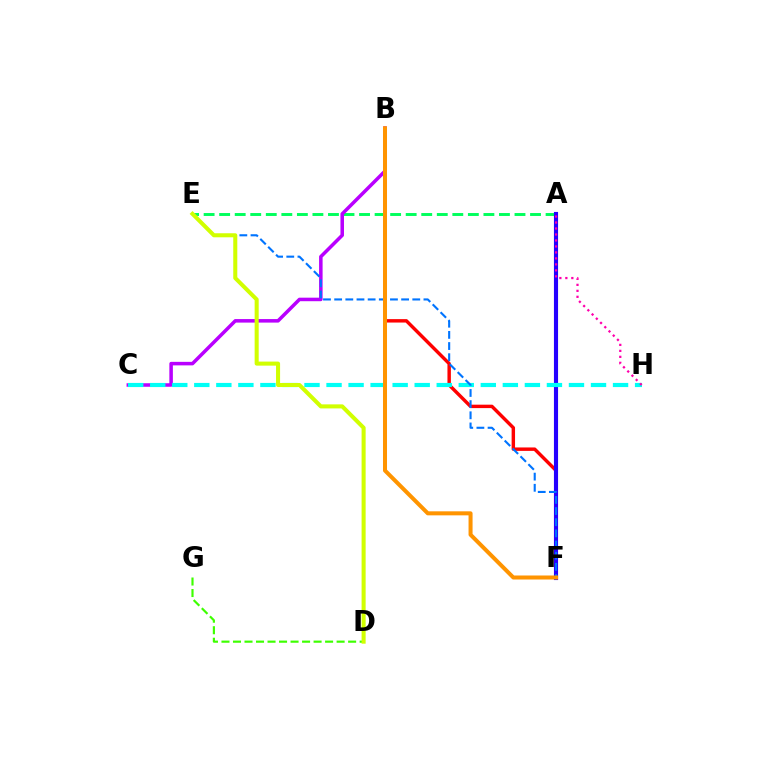{('B', 'F'): [{'color': '#ff0000', 'line_style': 'solid', 'thickness': 2.47}, {'color': '#ff9400', 'line_style': 'solid', 'thickness': 2.89}], ('A', 'E'): [{'color': '#00ff5c', 'line_style': 'dashed', 'thickness': 2.11}], ('A', 'F'): [{'color': '#2500ff', 'line_style': 'solid', 'thickness': 2.97}], ('B', 'C'): [{'color': '#b900ff', 'line_style': 'solid', 'thickness': 2.54}], ('C', 'H'): [{'color': '#00fff6', 'line_style': 'dashed', 'thickness': 2.99}], ('D', 'G'): [{'color': '#3dff00', 'line_style': 'dashed', 'thickness': 1.56}], ('E', 'F'): [{'color': '#0074ff', 'line_style': 'dashed', 'thickness': 1.52}], ('A', 'H'): [{'color': '#ff00ac', 'line_style': 'dotted', 'thickness': 1.62}], ('D', 'E'): [{'color': '#d1ff00', 'line_style': 'solid', 'thickness': 2.92}]}